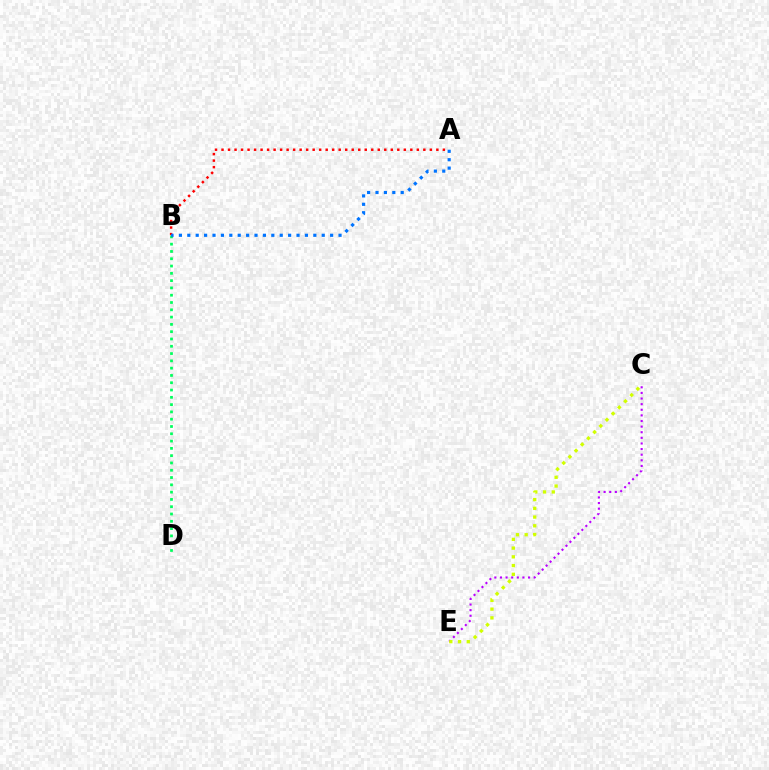{('A', 'B'): [{'color': '#ff0000', 'line_style': 'dotted', 'thickness': 1.77}, {'color': '#0074ff', 'line_style': 'dotted', 'thickness': 2.28}], ('B', 'D'): [{'color': '#00ff5c', 'line_style': 'dotted', 'thickness': 1.98}], ('C', 'E'): [{'color': '#b900ff', 'line_style': 'dotted', 'thickness': 1.53}, {'color': '#d1ff00', 'line_style': 'dotted', 'thickness': 2.37}]}